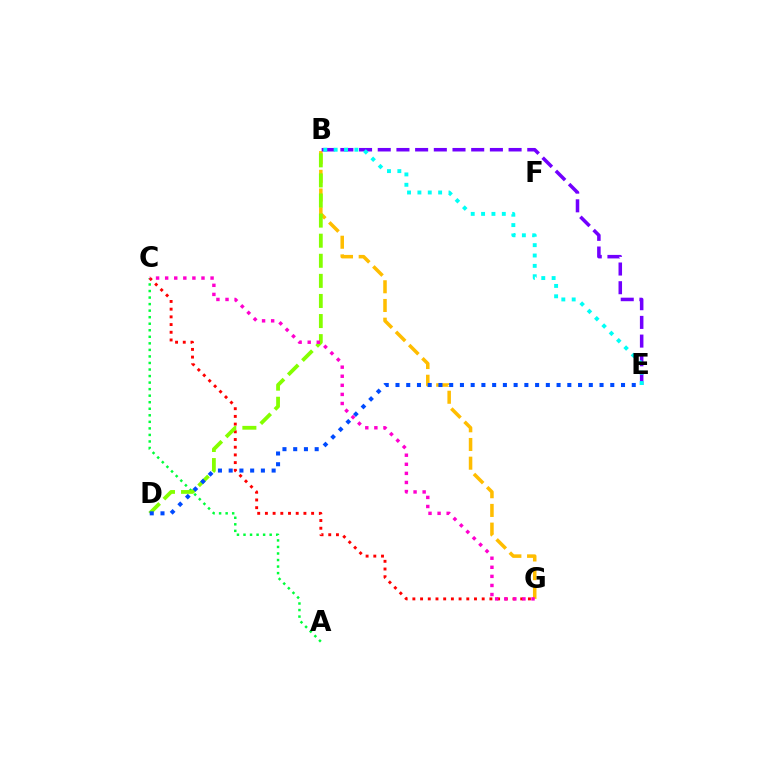{('B', 'G'): [{'color': '#ffbd00', 'line_style': 'dashed', 'thickness': 2.54}], ('A', 'C'): [{'color': '#00ff39', 'line_style': 'dotted', 'thickness': 1.78}], ('B', 'E'): [{'color': '#7200ff', 'line_style': 'dashed', 'thickness': 2.54}, {'color': '#00fff6', 'line_style': 'dotted', 'thickness': 2.82}], ('C', 'G'): [{'color': '#ff0000', 'line_style': 'dotted', 'thickness': 2.09}, {'color': '#ff00cf', 'line_style': 'dotted', 'thickness': 2.47}], ('B', 'D'): [{'color': '#84ff00', 'line_style': 'dashed', 'thickness': 2.73}], ('D', 'E'): [{'color': '#004bff', 'line_style': 'dotted', 'thickness': 2.92}]}